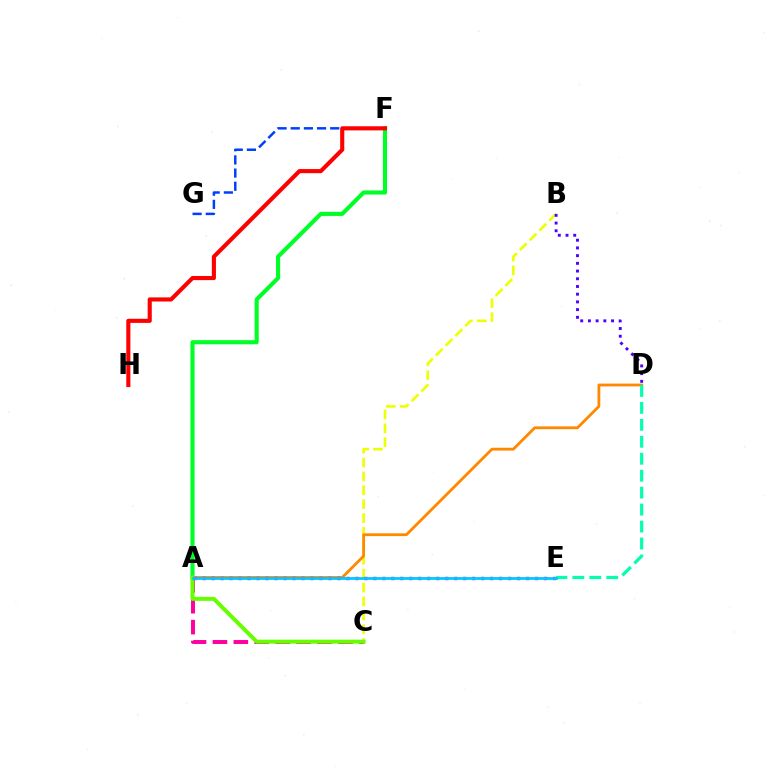{('F', 'G'): [{'color': '#003fff', 'line_style': 'dashed', 'thickness': 1.79}], ('B', 'C'): [{'color': '#eeff00', 'line_style': 'dashed', 'thickness': 1.89}], ('A', 'F'): [{'color': '#00ff27', 'line_style': 'solid', 'thickness': 2.95}], ('A', 'C'): [{'color': '#ff00a0', 'line_style': 'dashed', 'thickness': 2.84}, {'color': '#66ff00', 'line_style': 'solid', 'thickness': 2.86}], ('A', 'D'): [{'color': '#ff8800', 'line_style': 'solid', 'thickness': 2.02}], ('B', 'D'): [{'color': '#4f00ff', 'line_style': 'dotted', 'thickness': 2.09}], ('F', 'H'): [{'color': '#ff0000', 'line_style': 'solid', 'thickness': 2.96}], ('D', 'E'): [{'color': '#00ffaf', 'line_style': 'dashed', 'thickness': 2.3}], ('A', 'E'): [{'color': '#d600ff', 'line_style': 'dotted', 'thickness': 2.44}, {'color': '#00c7ff', 'line_style': 'solid', 'thickness': 1.99}]}